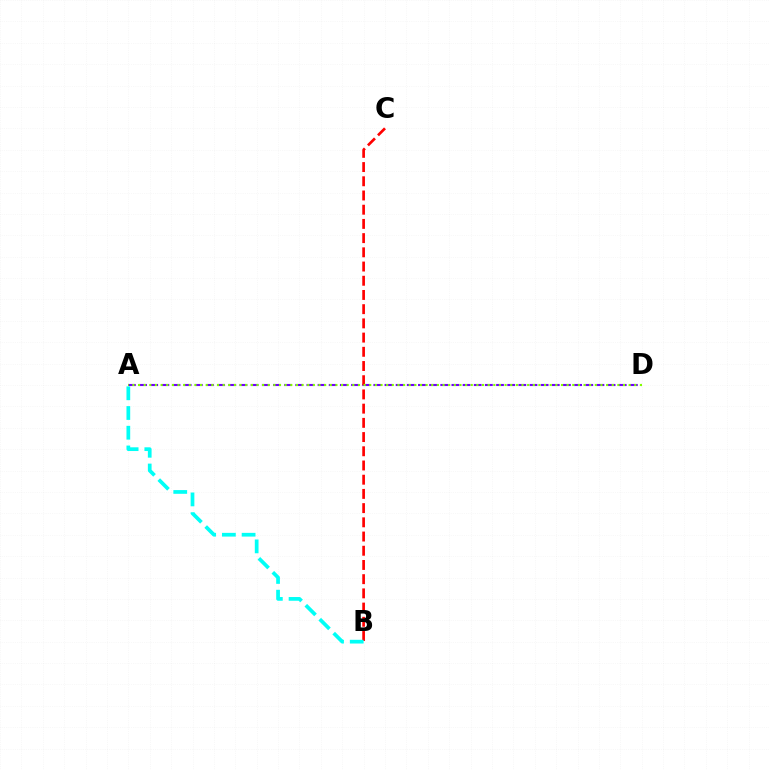{('A', 'D'): [{'color': '#7200ff', 'line_style': 'dashed', 'thickness': 1.52}, {'color': '#84ff00', 'line_style': 'dotted', 'thickness': 1.53}], ('B', 'C'): [{'color': '#ff0000', 'line_style': 'dashed', 'thickness': 1.93}], ('A', 'B'): [{'color': '#00fff6', 'line_style': 'dashed', 'thickness': 2.68}]}